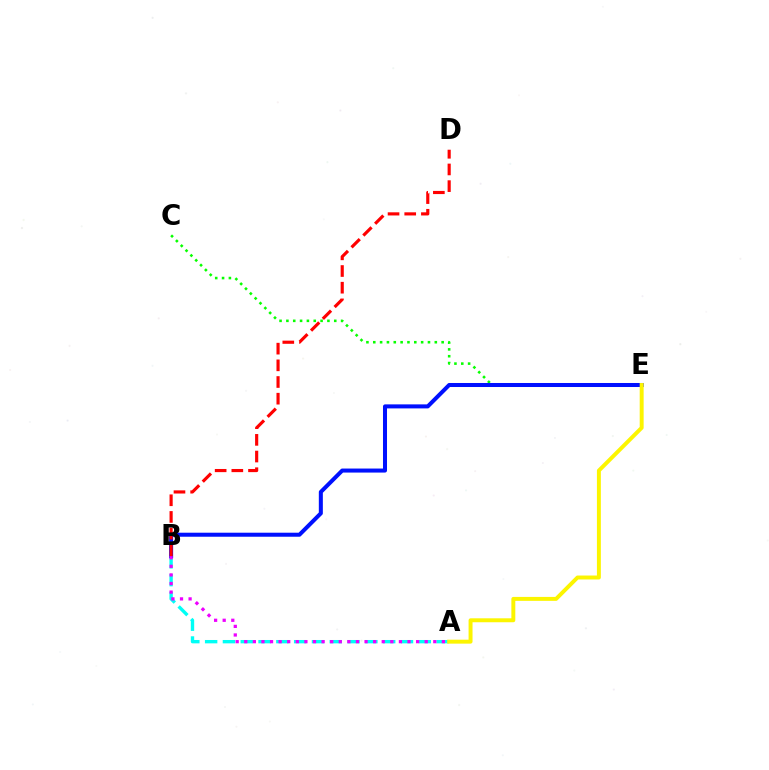{('C', 'E'): [{'color': '#08ff00', 'line_style': 'dotted', 'thickness': 1.86}], ('A', 'B'): [{'color': '#00fff6', 'line_style': 'dashed', 'thickness': 2.42}, {'color': '#ee00ff', 'line_style': 'dotted', 'thickness': 2.33}], ('B', 'E'): [{'color': '#0010ff', 'line_style': 'solid', 'thickness': 2.9}], ('A', 'E'): [{'color': '#fcf500', 'line_style': 'solid', 'thickness': 2.84}], ('B', 'D'): [{'color': '#ff0000', 'line_style': 'dashed', 'thickness': 2.27}]}